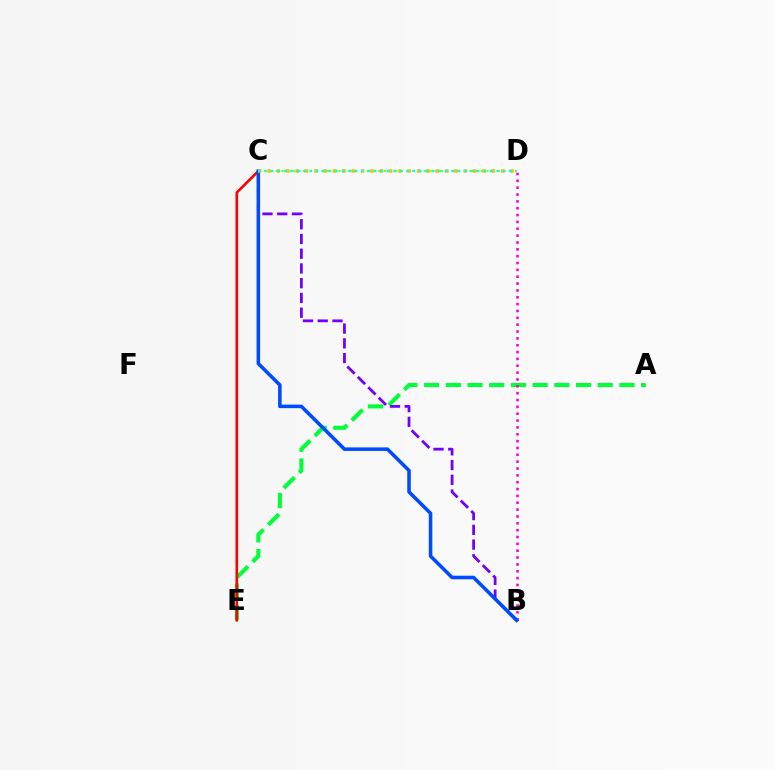{('A', 'E'): [{'color': '#00ff39', 'line_style': 'dashed', 'thickness': 2.95}], ('C', 'E'): [{'color': '#ff0000', 'line_style': 'solid', 'thickness': 1.9}], ('B', 'C'): [{'color': '#7200ff', 'line_style': 'dashed', 'thickness': 2.0}, {'color': '#004bff', 'line_style': 'solid', 'thickness': 2.56}], ('B', 'D'): [{'color': '#ff00cf', 'line_style': 'dotted', 'thickness': 1.86}], ('C', 'D'): [{'color': '#84ff00', 'line_style': 'dotted', 'thickness': 1.55}, {'color': '#ffbd00', 'line_style': 'dotted', 'thickness': 2.54}, {'color': '#00fff6', 'line_style': 'dotted', 'thickness': 1.75}]}